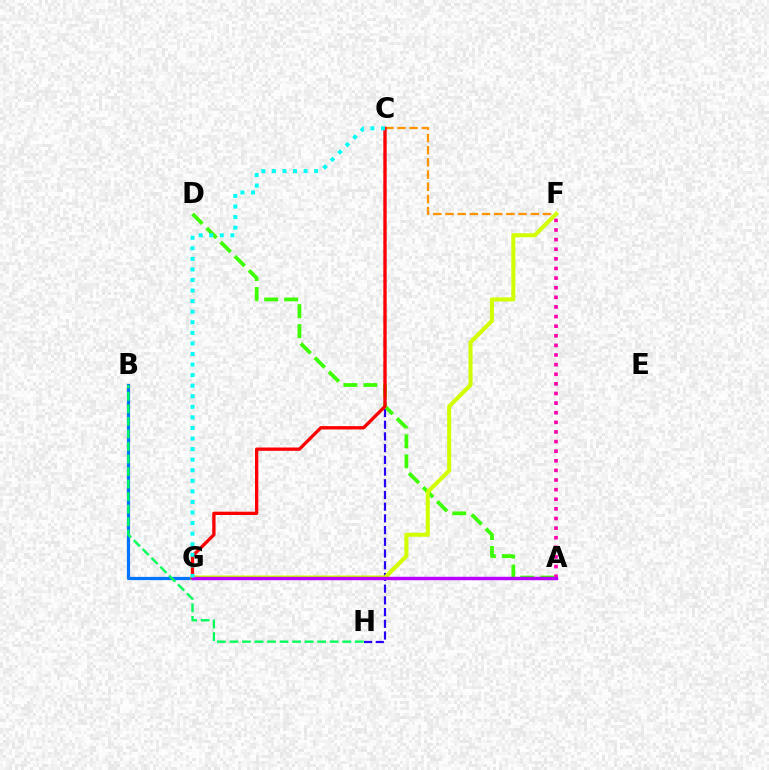{('B', 'G'): [{'color': '#0074ff', 'line_style': 'solid', 'thickness': 2.32}], ('C', 'H'): [{'color': '#2500ff', 'line_style': 'dashed', 'thickness': 1.59}], ('A', 'F'): [{'color': '#ff00ac', 'line_style': 'dotted', 'thickness': 2.61}], ('C', 'F'): [{'color': '#ff9400', 'line_style': 'dashed', 'thickness': 1.66}], ('A', 'D'): [{'color': '#3dff00', 'line_style': 'dashed', 'thickness': 2.71}], ('F', 'G'): [{'color': '#d1ff00', 'line_style': 'solid', 'thickness': 2.92}], ('B', 'H'): [{'color': '#00ff5c', 'line_style': 'dashed', 'thickness': 1.7}], ('C', 'G'): [{'color': '#ff0000', 'line_style': 'solid', 'thickness': 2.38}, {'color': '#00fff6', 'line_style': 'dotted', 'thickness': 2.87}], ('A', 'G'): [{'color': '#b900ff', 'line_style': 'solid', 'thickness': 2.48}]}